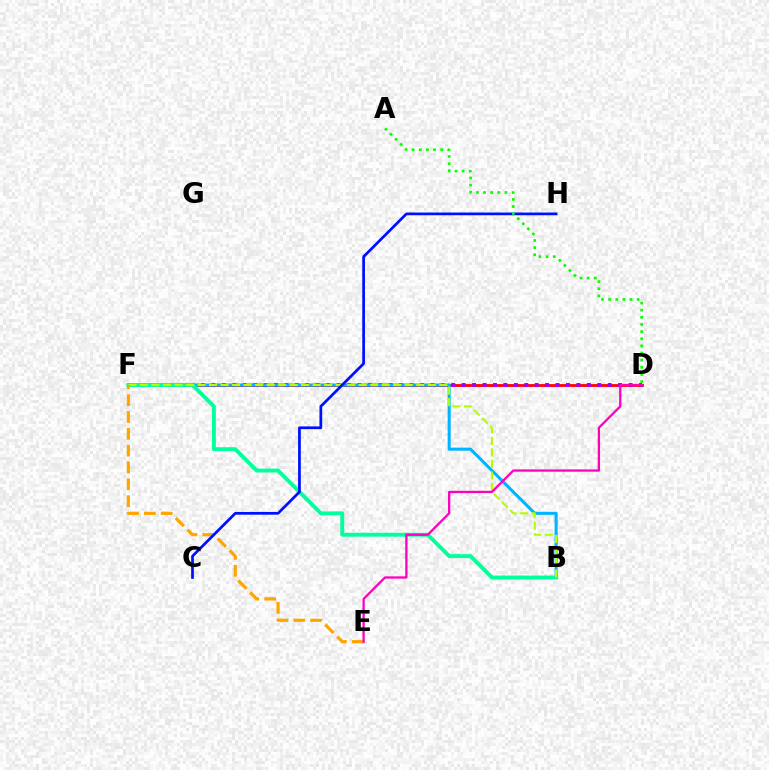{('D', 'F'): [{'color': '#ff0000', 'line_style': 'solid', 'thickness': 2.0}, {'color': '#9b00ff', 'line_style': 'dotted', 'thickness': 2.83}], ('B', 'F'): [{'color': '#00b5ff', 'line_style': 'solid', 'thickness': 2.2}, {'color': '#00ff9d', 'line_style': 'solid', 'thickness': 2.79}, {'color': '#b3ff00', 'line_style': 'dashed', 'thickness': 1.56}], ('E', 'F'): [{'color': '#ffa500', 'line_style': 'dashed', 'thickness': 2.29}], ('C', 'H'): [{'color': '#0010ff', 'line_style': 'solid', 'thickness': 1.96}], ('D', 'E'): [{'color': '#ff00bd', 'line_style': 'solid', 'thickness': 1.66}], ('A', 'D'): [{'color': '#08ff00', 'line_style': 'dotted', 'thickness': 1.94}]}